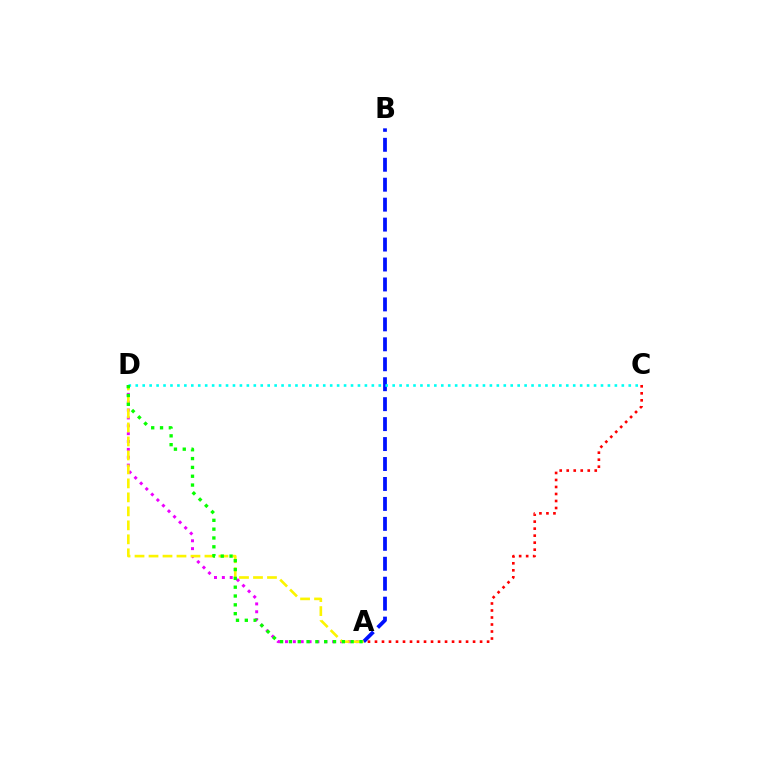{('A', 'D'): [{'color': '#ee00ff', 'line_style': 'dotted', 'thickness': 2.14}, {'color': '#fcf500', 'line_style': 'dashed', 'thickness': 1.9}, {'color': '#08ff00', 'line_style': 'dotted', 'thickness': 2.4}], ('A', 'B'): [{'color': '#0010ff', 'line_style': 'dashed', 'thickness': 2.71}], ('C', 'D'): [{'color': '#00fff6', 'line_style': 'dotted', 'thickness': 1.89}], ('A', 'C'): [{'color': '#ff0000', 'line_style': 'dotted', 'thickness': 1.9}]}